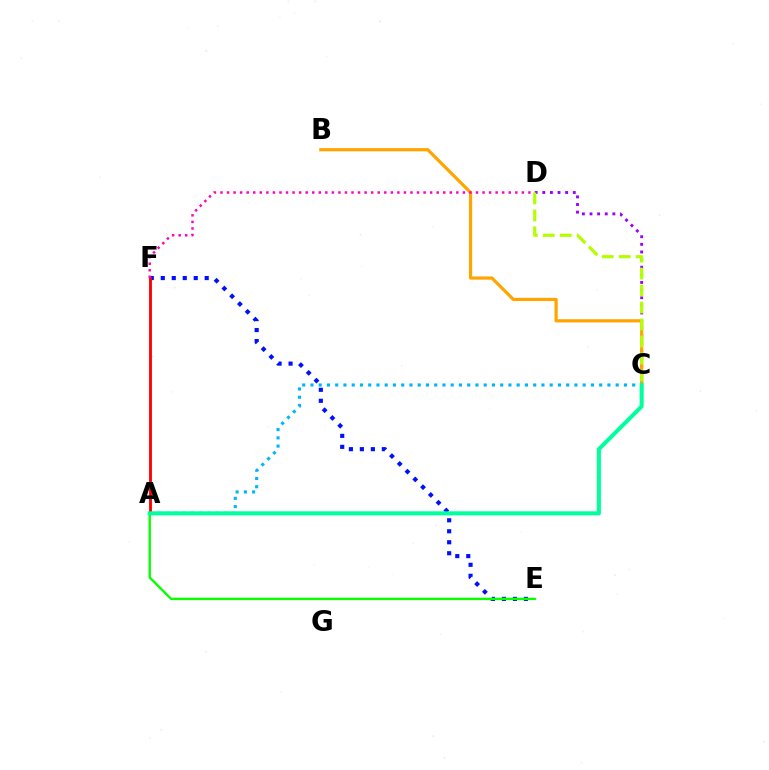{('C', 'D'): [{'color': '#9b00ff', 'line_style': 'dotted', 'thickness': 2.07}, {'color': '#b3ff00', 'line_style': 'dashed', 'thickness': 2.3}], ('B', 'C'): [{'color': '#ffa500', 'line_style': 'solid', 'thickness': 2.31}], ('E', 'F'): [{'color': '#0010ff', 'line_style': 'dotted', 'thickness': 2.98}], ('A', 'C'): [{'color': '#00b5ff', 'line_style': 'dotted', 'thickness': 2.24}, {'color': '#00ff9d', 'line_style': 'solid', 'thickness': 2.92}], ('A', 'F'): [{'color': '#ff0000', 'line_style': 'solid', 'thickness': 2.05}], ('D', 'F'): [{'color': '#ff00bd', 'line_style': 'dotted', 'thickness': 1.78}], ('A', 'E'): [{'color': '#08ff00', 'line_style': 'solid', 'thickness': 1.71}]}